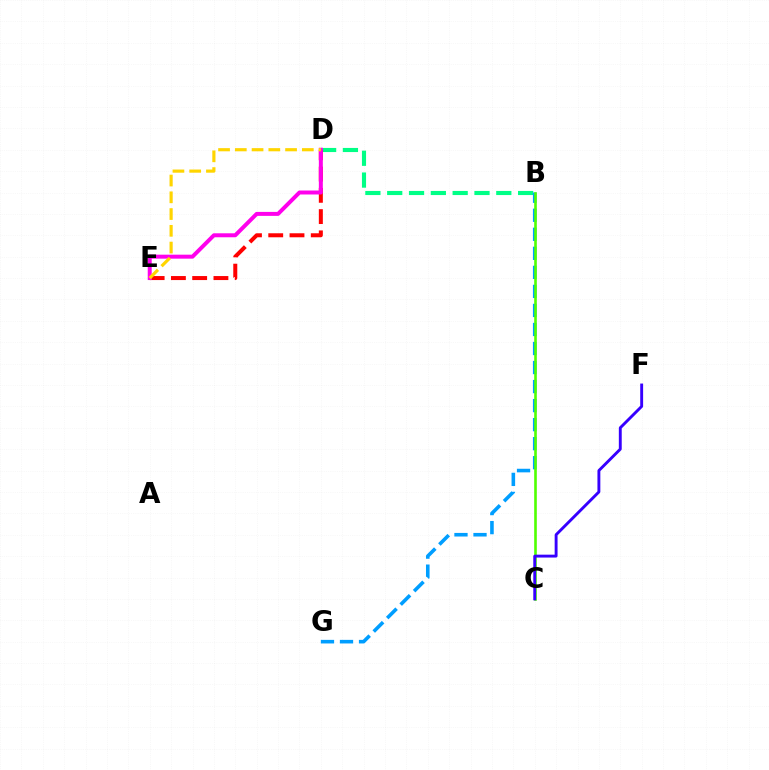{('B', 'D'): [{'color': '#00ff86', 'line_style': 'dashed', 'thickness': 2.96}], ('B', 'G'): [{'color': '#009eff', 'line_style': 'dashed', 'thickness': 2.59}], ('D', 'E'): [{'color': '#ff0000', 'line_style': 'dashed', 'thickness': 2.89}, {'color': '#ff00ed', 'line_style': 'solid', 'thickness': 2.87}, {'color': '#ffd500', 'line_style': 'dashed', 'thickness': 2.28}], ('B', 'C'): [{'color': '#4fff00', 'line_style': 'solid', 'thickness': 1.88}], ('C', 'F'): [{'color': '#3700ff', 'line_style': 'solid', 'thickness': 2.08}]}